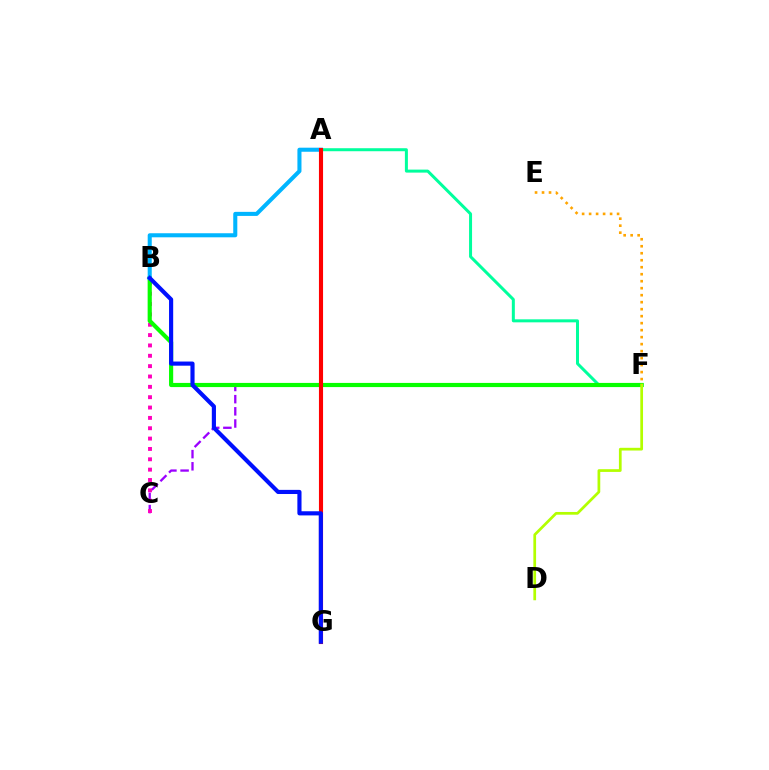{('C', 'F'): [{'color': '#9b00ff', 'line_style': 'dashed', 'thickness': 1.65}], ('B', 'C'): [{'color': '#ff00bd', 'line_style': 'dotted', 'thickness': 2.81}], ('A', 'F'): [{'color': '#00ff9d', 'line_style': 'solid', 'thickness': 2.16}], ('B', 'F'): [{'color': '#08ff00', 'line_style': 'solid', 'thickness': 3.0}], ('A', 'B'): [{'color': '#00b5ff', 'line_style': 'solid', 'thickness': 2.92}], ('A', 'G'): [{'color': '#ff0000', 'line_style': 'solid', 'thickness': 2.96}], ('D', 'F'): [{'color': '#b3ff00', 'line_style': 'solid', 'thickness': 1.96}], ('B', 'G'): [{'color': '#0010ff', 'line_style': 'solid', 'thickness': 2.98}], ('E', 'F'): [{'color': '#ffa500', 'line_style': 'dotted', 'thickness': 1.9}]}